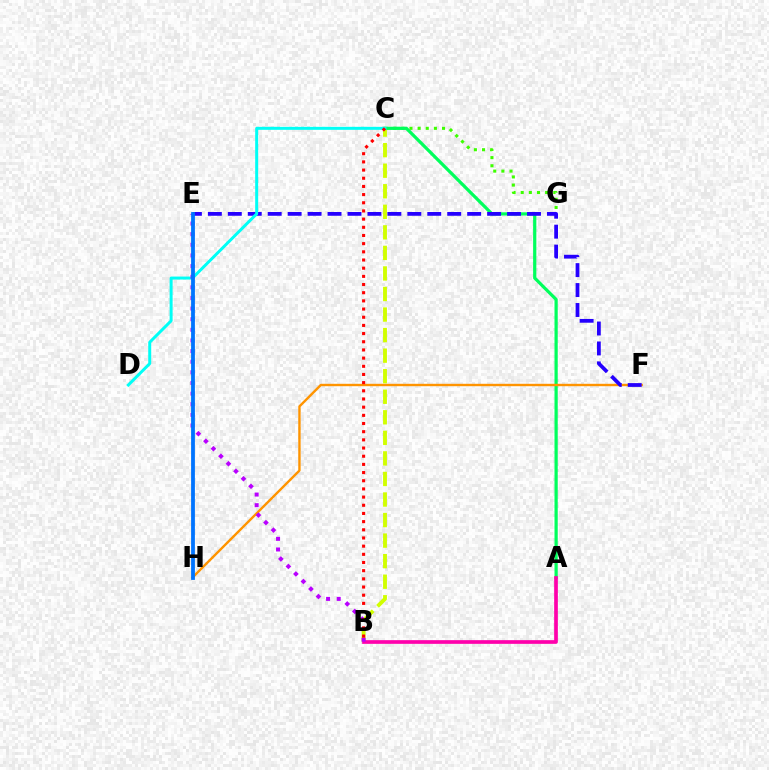{('C', 'G'): [{'color': '#3dff00', 'line_style': 'dotted', 'thickness': 2.21}], ('B', 'C'): [{'color': '#d1ff00', 'line_style': 'dashed', 'thickness': 2.79}, {'color': '#ff0000', 'line_style': 'dotted', 'thickness': 2.22}], ('A', 'C'): [{'color': '#00ff5c', 'line_style': 'solid', 'thickness': 2.32}], ('A', 'B'): [{'color': '#ff00ac', 'line_style': 'solid', 'thickness': 2.66}], ('F', 'H'): [{'color': '#ff9400', 'line_style': 'solid', 'thickness': 1.73}], ('E', 'F'): [{'color': '#2500ff', 'line_style': 'dashed', 'thickness': 2.71}], ('C', 'D'): [{'color': '#00fff6', 'line_style': 'solid', 'thickness': 2.15}], ('B', 'E'): [{'color': '#b900ff', 'line_style': 'dotted', 'thickness': 2.89}], ('E', 'H'): [{'color': '#0074ff', 'line_style': 'solid', 'thickness': 2.73}]}